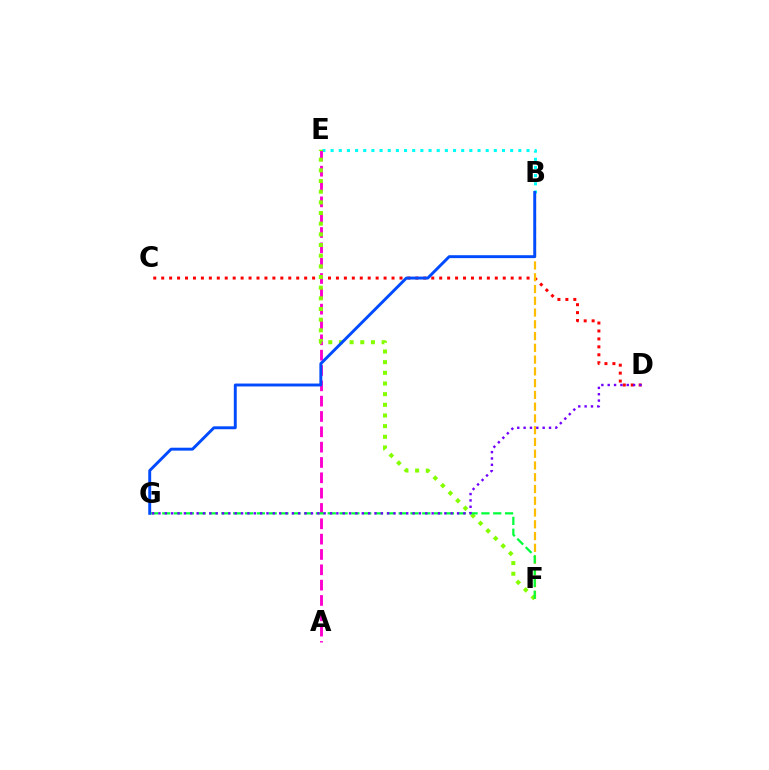{('C', 'D'): [{'color': '#ff0000', 'line_style': 'dotted', 'thickness': 2.16}], ('B', 'E'): [{'color': '#00fff6', 'line_style': 'dotted', 'thickness': 2.22}], ('A', 'E'): [{'color': '#ff00cf', 'line_style': 'dashed', 'thickness': 2.08}], ('E', 'F'): [{'color': '#84ff00', 'line_style': 'dotted', 'thickness': 2.9}], ('B', 'F'): [{'color': '#ffbd00', 'line_style': 'dashed', 'thickness': 1.6}], ('F', 'G'): [{'color': '#00ff39', 'line_style': 'dashed', 'thickness': 1.61}], ('D', 'G'): [{'color': '#7200ff', 'line_style': 'dotted', 'thickness': 1.73}], ('B', 'G'): [{'color': '#004bff', 'line_style': 'solid', 'thickness': 2.1}]}